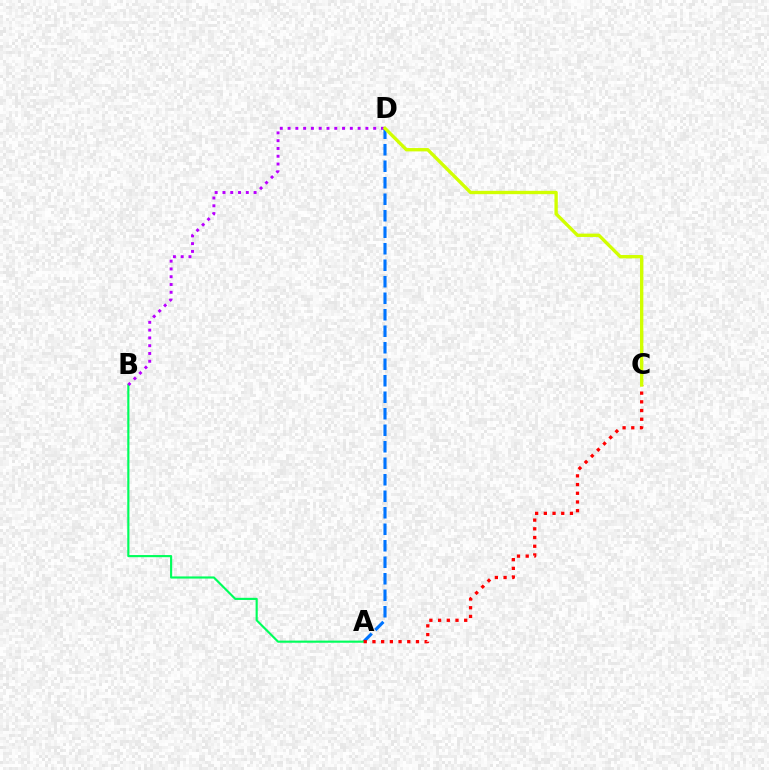{('A', 'D'): [{'color': '#0074ff', 'line_style': 'dashed', 'thickness': 2.24}], ('A', 'B'): [{'color': '#00ff5c', 'line_style': 'solid', 'thickness': 1.54}], ('A', 'C'): [{'color': '#ff0000', 'line_style': 'dotted', 'thickness': 2.36}], ('B', 'D'): [{'color': '#b900ff', 'line_style': 'dotted', 'thickness': 2.11}], ('C', 'D'): [{'color': '#d1ff00', 'line_style': 'solid', 'thickness': 2.41}]}